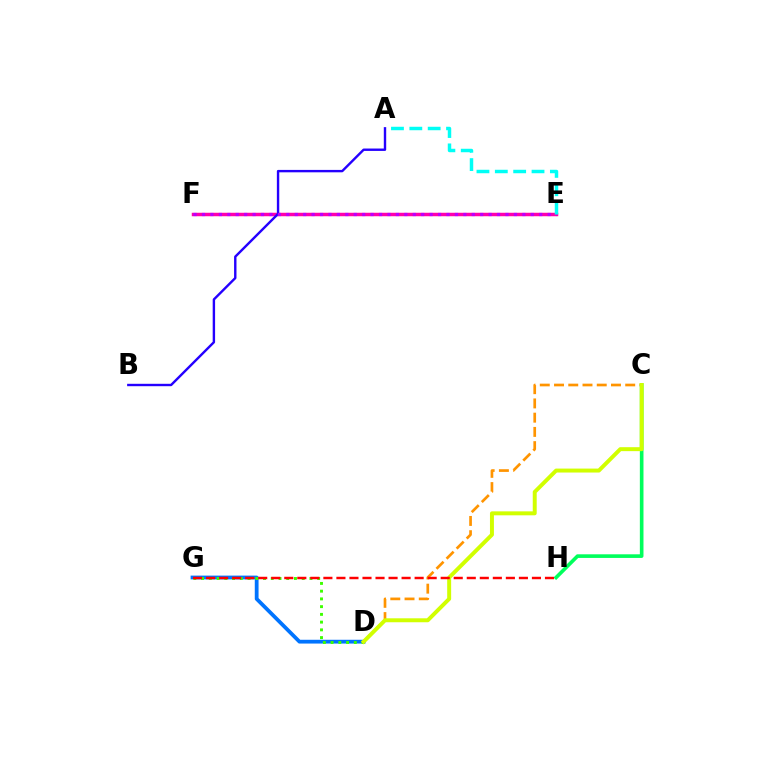{('D', 'G'): [{'color': '#0074ff', 'line_style': 'solid', 'thickness': 2.72}, {'color': '#3dff00', 'line_style': 'dotted', 'thickness': 2.1}], ('E', 'F'): [{'color': '#ff00ac', 'line_style': 'solid', 'thickness': 2.5}, {'color': '#b900ff', 'line_style': 'dotted', 'thickness': 2.29}], ('A', 'B'): [{'color': '#2500ff', 'line_style': 'solid', 'thickness': 1.73}], ('C', 'D'): [{'color': '#ff9400', 'line_style': 'dashed', 'thickness': 1.93}, {'color': '#d1ff00', 'line_style': 'solid', 'thickness': 2.85}], ('C', 'H'): [{'color': '#00ff5c', 'line_style': 'solid', 'thickness': 2.61}], ('G', 'H'): [{'color': '#ff0000', 'line_style': 'dashed', 'thickness': 1.77}], ('A', 'E'): [{'color': '#00fff6', 'line_style': 'dashed', 'thickness': 2.49}]}